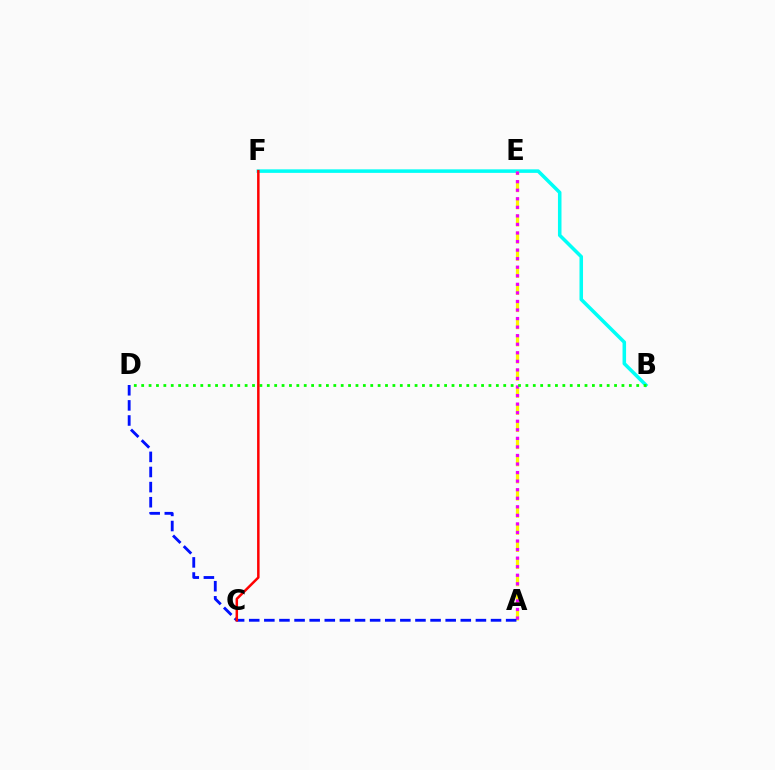{('B', 'F'): [{'color': '#00fff6', 'line_style': 'solid', 'thickness': 2.55}], ('A', 'E'): [{'color': '#fcf500', 'line_style': 'dashed', 'thickness': 2.33}, {'color': '#ee00ff', 'line_style': 'dotted', 'thickness': 2.32}], ('B', 'D'): [{'color': '#08ff00', 'line_style': 'dotted', 'thickness': 2.01}], ('A', 'D'): [{'color': '#0010ff', 'line_style': 'dashed', 'thickness': 2.05}], ('C', 'F'): [{'color': '#ff0000', 'line_style': 'solid', 'thickness': 1.8}]}